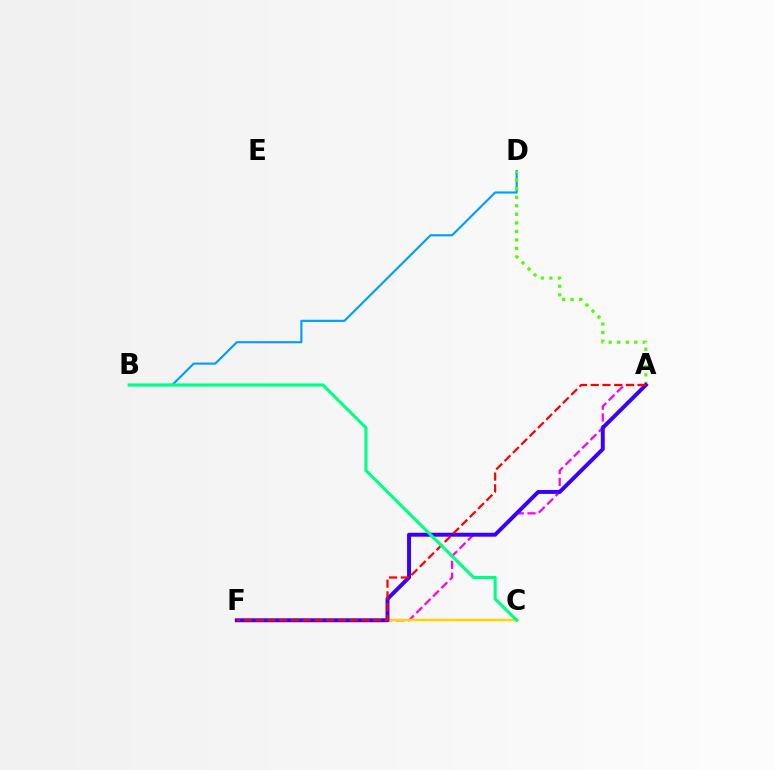{('B', 'D'): [{'color': '#009eff', 'line_style': 'solid', 'thickness': 1.54}], ('A', 'F'): [{'color': '#ff00ed', 'line_style': 'dashed', 'thickness': 1.6}, {'color': '#3700ff', 'line_style': 'solid', 'thickness': 2.83}, {'color': '#ff0000', 'line_style': 'dashed', 'thickness': 1.6}], ('A', 'D'): [{'color': '#4fff00', 'line_style': 'dotted', 'thickness': 2.32}], ('C', 'F'): [{'color': '#ffd500', 'line_style': 'solid', 'thickness': 1.78}], ('B', 'C'): [{'color': '#00ff86', 'line_style': 'solid', 'thickness': 2.23}]}